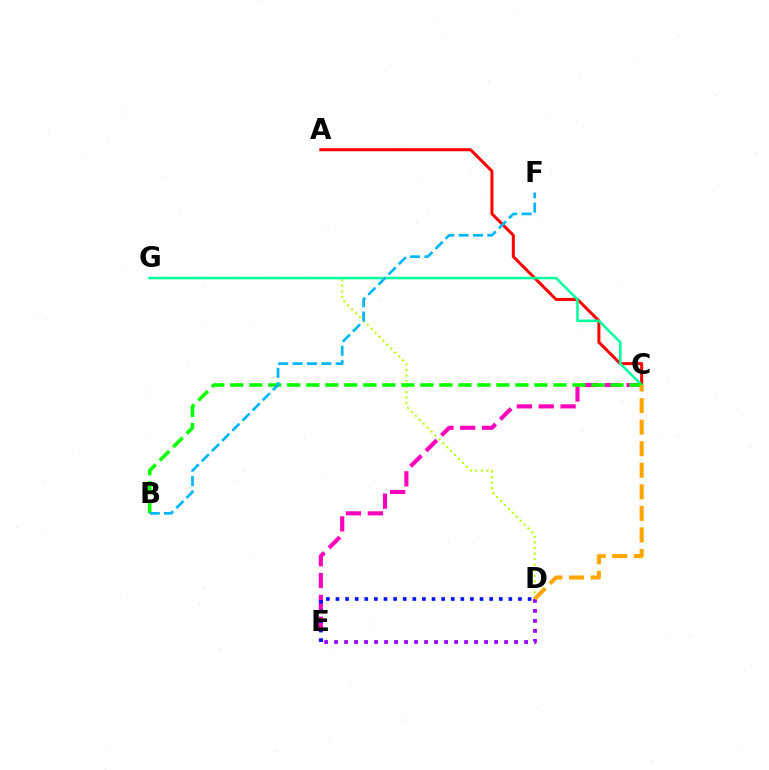{('C', 'E'): [{'color': '#ff00bd', 'line_style': 'dashed', 'thickness': 2.97}], ('A', 'C'): [{'color': '#ff0000', 'line_style': 'solid', 'thickness': 2.18}], ('D', 'E'): [{'color': '#9b00ff', 'line_style': 'dotted', 'thickness': 2.72}, {'color': '#0010ff', 'line_style': 'dotted', 'thickness': 2.61}], ('D', 'G'): [{'color': '#b3ff00', 'line_style': 'dotted', 'thickness': 1.5}], ('C', 'G'): [{'color': '#00ff9d', 'line_style': 'solid', 'thickness': 1.84}], ('B', 'C'): [{'color': '#08ff00', 'line_style': 'dashed', 'thickness': 2.58}], ('C', 'D'): [{'color': '#ffa500', 'line_style': 'dashed', 'thickness': 2.93}], ('B', 'F'): [{'color': '#00b5ff', 'line_style': 'dashed', 'thickness': 1.95}]}